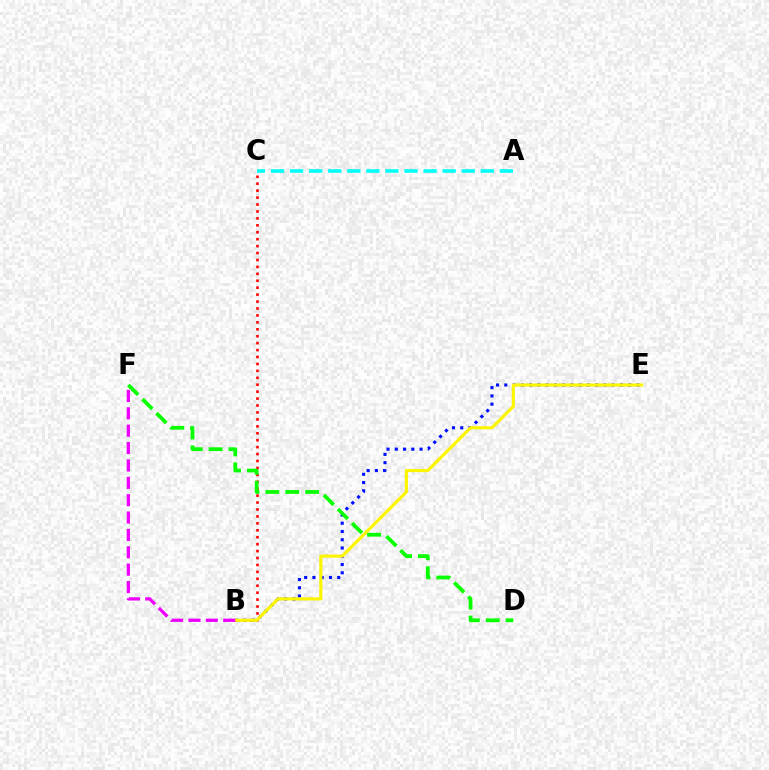{('B', 'E'): [{'color': '#0010ff', 'line_style': 'dotted', 'thickness': 2.24}, {'color': '#fcf500', 'line_style': 'solid', 'thickness': 2.26}], ('B', 'C'): [{'color': '#ff0000', 'line_style': 'dotted', 'thickness': 1.88}], ('A', 'C'): [{'color': '#00fff6', 'line_style': 'dashed', 'thickness': 2.59}], ('D', 'F'): [{'color': '#08ff00', 'line_style': 'dashed', 'thickness': 2.7}], ('B', 'F'): [{'color': '#ee00ff', 'line_style': 'dashed', 'thickness': 2.36}]}